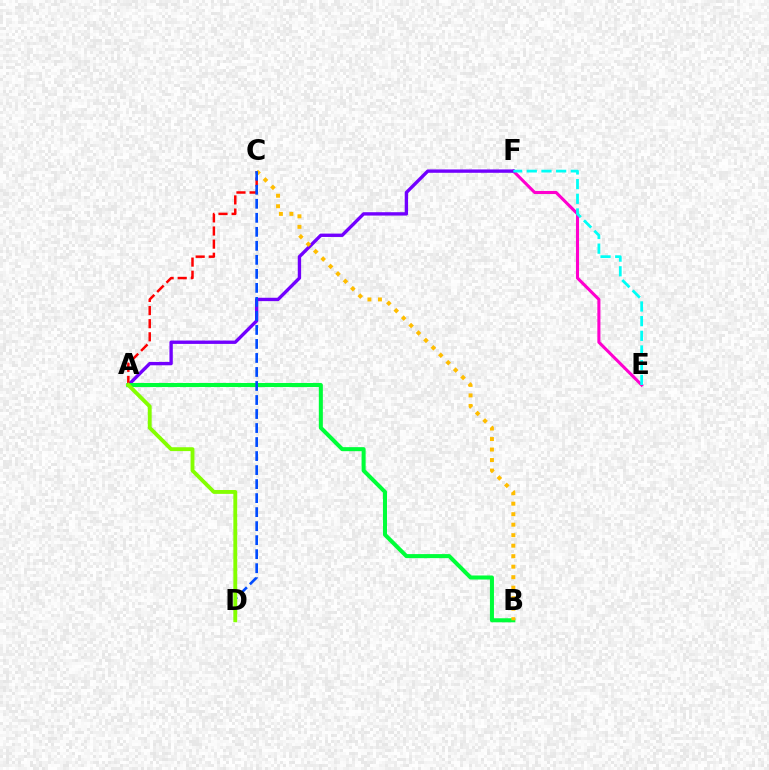{('E', 'F'): [{'color': '#ff00cf', 'line_style': 'solid', 'thickness': 2.21}, {'color': '#00fff6', 'line_style': 'dashed', 'thickness': 1.99}], ('A', 'F'): [{'color': '#7200ff', 'line_style': 'solid', 'thickness': 2.42}], ('A', 'B'): [{'color': '#00ff39', 'line_style': 'solid', 'thickness': 2.91}], ('A', 'C'): [{'color': '#ff0000', 'line_style': 'dashed', 'thickness': 1.78}], ('B', 'C'): [{'color': '#ffbd00', 'line_style': 'dotted', 'thickness': 2.85}], ('C', 'D'): [{'color': '#004bff', 'line_style': 'dashed', 'thickness': 1.9}], ('A', 'D'): [{'color': '#84ff00', 'line_style': 'solid', 'thickness': 2.78}]}